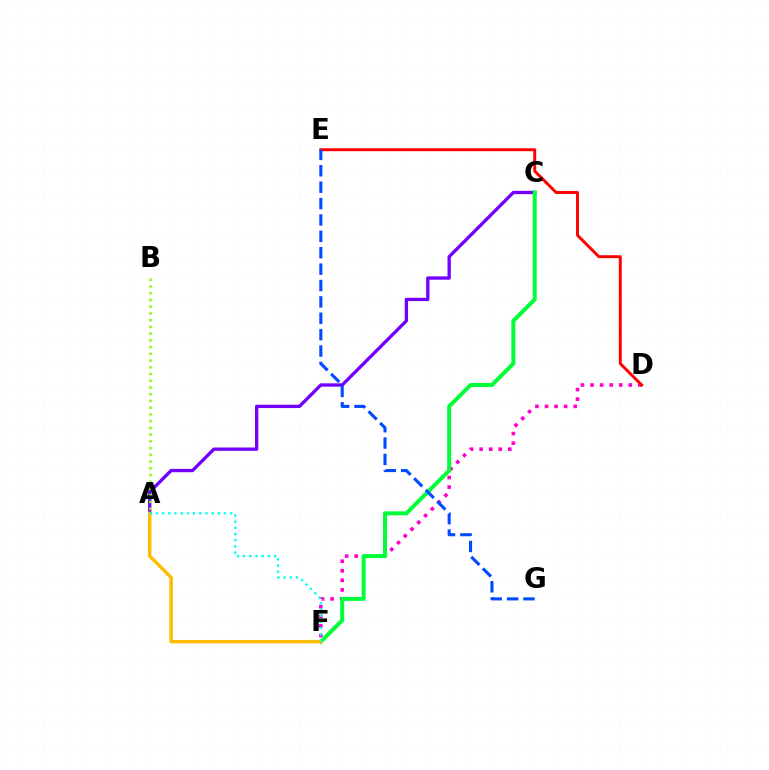{('A', 'C'): [{'color': '#7200ff', 'line_style': 'solid', 'thickness': 2.4}], ('D', 'F'): [{'color': '#ff00cf', 'line_style': 'dotted', 'thickness': 2.6}], ('C', 'F'): [{'color': '#00ff39', 'line_style': 'solid', 'thickness': 2.87}], ('A', 'F'): [{'color': '#ffbd00', 'line_style': 'solid', 'thickness': 2.48}, {'color': '#00fff6', 'line_style': 'dotted', 'thickness': 1.68}], ('D', 'E'): [{'color': '#ff0000', 'line_style': 'solid', 'thickness': 2.11}], ('A', 'B'): [{'color': '#84ff00', 'line_style': 'dotted', 'thickness': 1.83}], ('E', 'G'): [{'color': '#004bff', 'line_style': 'dashed', 'thickness': 2.23}]}